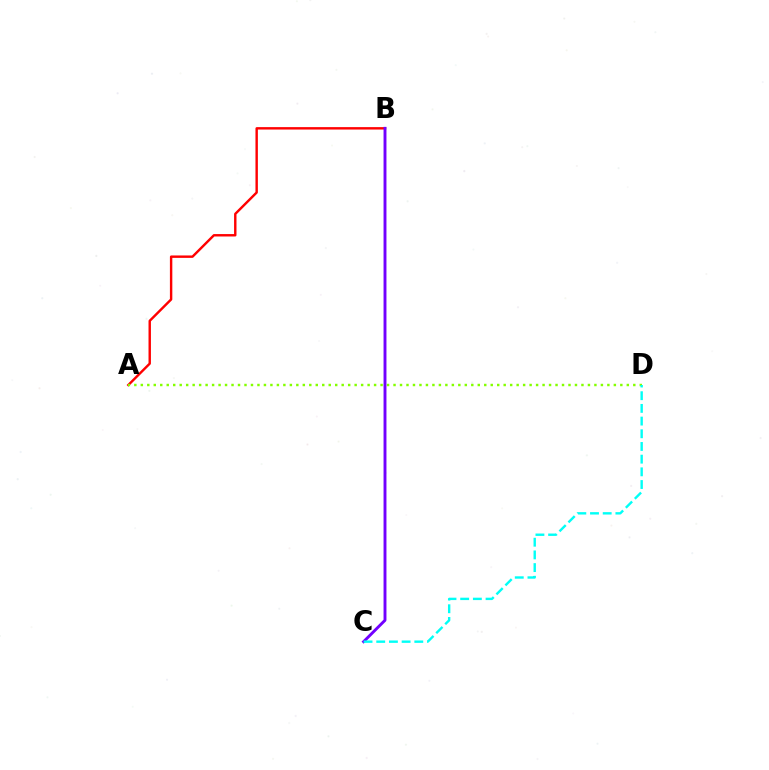{('A', 'B'): [{'color': '#ff0000', 'line_style': 'solid', 'thickness': 1.74}], ('A', 'D'): [{'color': '#84ff00', 'line_style': 'dotted', 'thickness': 1.76}], ('B', 'C'): [{'color': '#7200ff', 'line_style': 'solid', 'thickness': 2.09}], ('C', 'D'): [{'color': '#00fff6', 'line_style': 'dashed', 'thickness': 1.72}]}